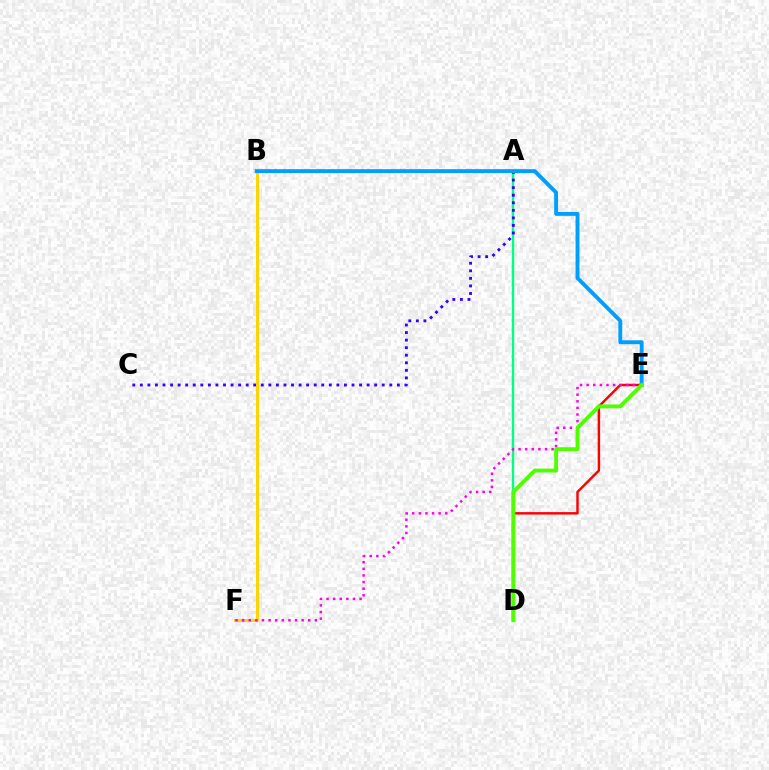{('A', 'D'): [{'color': '#00ff86', 'line_style': 'solid', 'thickness': 1.73}], ('A', 'C'): [{'color': '#3700ff', 'line_style': 'dotted', 'thickness': 2.05}], ('B', 'F'): [{'color': '#ffd500', 'line_style': 'solid', 'thickness': 2.14}], ('D', 'E'): [{'color': '#ff0000', 'line_style': 'solid', 'thickness': 1.76}, {'color': '#4fff00', 'line_style': 'solid', 'thickness': 2.79}], ('E', 'F'): [{'color': '#ff00ed', 'line_style': 'dotted', 'thickness': 1.8}], ('B', 'E'): [{'color': '#009eff', 'line_style': 'solid', 'thickness': 2.8}]}